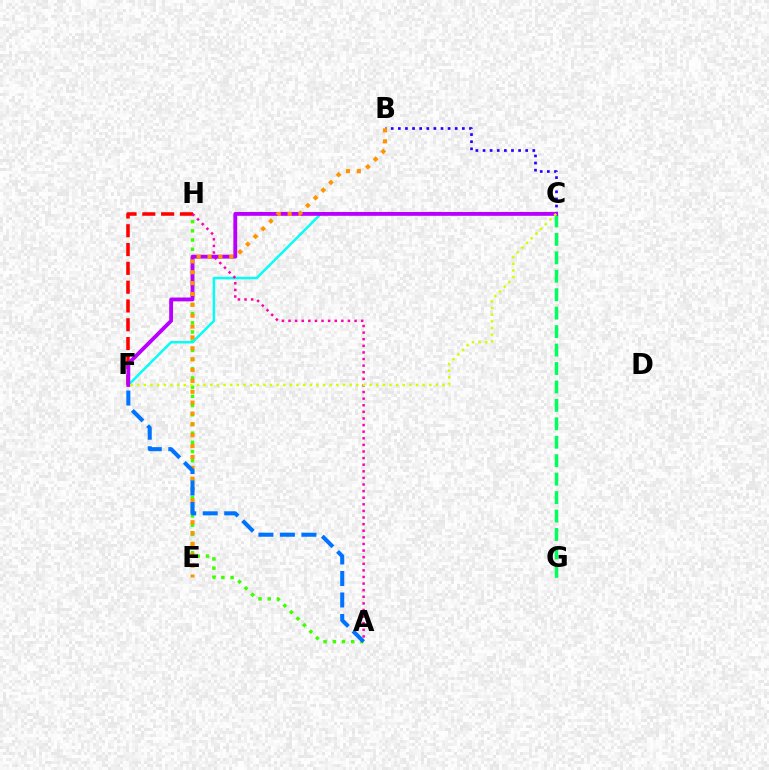{('B', 'C'): [{'color': '#2500ff', 'line_style': 'dotted', 'thickness': 1.93}], ('A', 'H'): [{'color': '#3dff00', 'line_style': 'dotted', 'thickness': 2.5}, {'color': '#ff00ac', 'line_style': 'dotted', 'thickness': 1.79}], ('C', 'G'): [{'color': '#00ff5c', 'line_style': 'dashed', 'thickness': 2.51}], ('C', 'F'): [{'color': '#00fff6', 'line_style': 'solid', 'thickness': 1.76}, {'color': '#b900ff', 'line_style': 'solid', 'thickness': 2.77}, {'color': '#d1ff00', 'line_style': 'dotted', 'thickness': 1.8}], ('F', 'H'): [{'color': '#ff0000', 'line_style': 'dashed', 'thickness': 2.55}], ('B', 'E'): [{'color': '#ff9400', 'line_style': 'dotted', 'thickness': 2.95}], ('A', 'F'): [{'color': '#0074ff', 'line_style': 'dashed', 'thickness': 2.92}]}